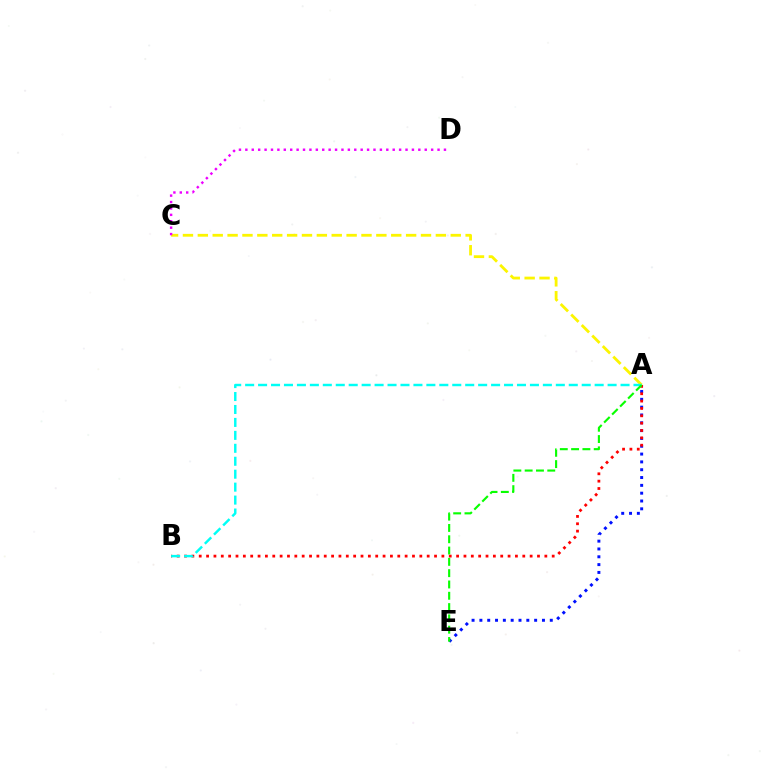{('A', 'C'): [{'color': '#fcf500', 'line_style': 'dashed', 'thickness': 2.02}], ('A', 'E'): [{'color': '#0010ff', 'line_style': 'dotted', 'thickness': 2.13}, {'color': '#08ff00', 'line_style': 'dashed', 'thickness': 1.54}], ('A', 'B'): [{'color': '#ff0000', 'line_style': 'dotted', 'thickness': 2.0}, {'color': '#00fff6', 'line_style': 'dashed', 'thickness': 1.76}], ('C', 'D'): [{'color': '#ee00ff', 'line_style': 'dotted', 'thickness': 1.74}]}